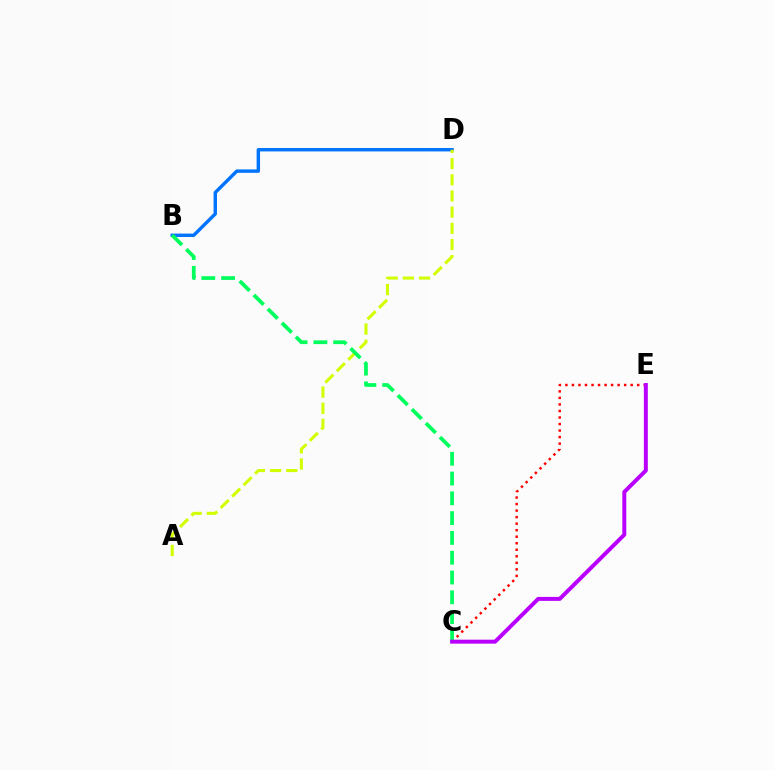{('B', 'D'): [{'color': '#0074ff', 'line_style': 'solid', 'thickness': 2.45}], ('A', 'D'): [{'color': '#d1ff00', 'line_style': 'dashed', 'thickness': 2.2}], ('C', 'E'): [{'color': '#ff0000', 'line_style': 'dotted', 'thickness': 1.77}, {'color': '#b900ff', 'line_style': 'solid', 'thickness': 2.85}], ('B', 'C'): [{'color': '#00ff5c', 'line_style': 'dashed', 'thickness': 2.69}]}